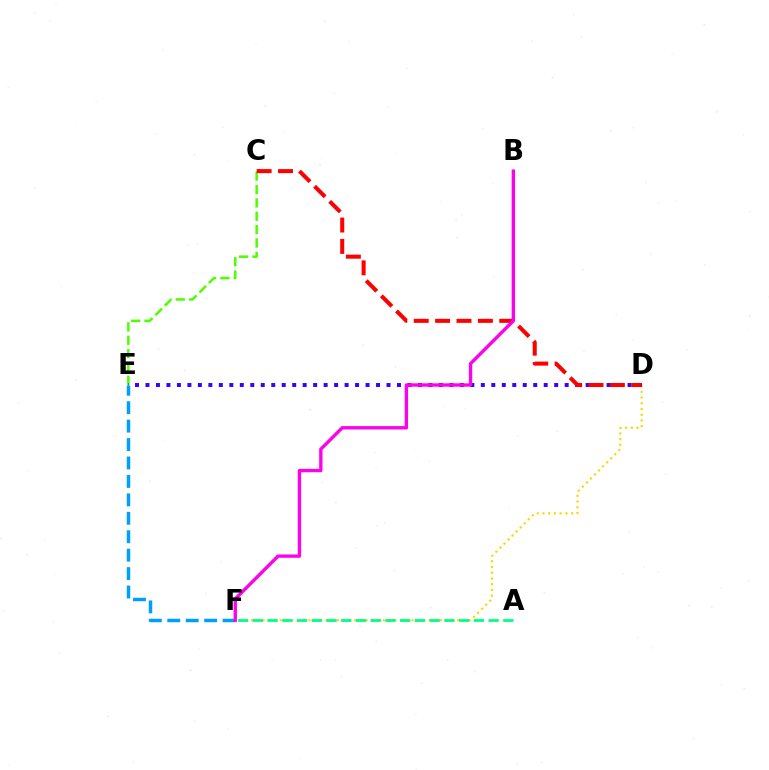{('D', 'F'): [{'color': '#ffd500', 'line_style': 'dotted', 'thickness': 1.56}], ('C', 'E'): [{'color': '#4fff00', 'line_style': 'dashed', 'thickness': 1.82}], ('D', 'E'): [{'color': '#3700ff', 'line_style': 'dotted', 'thickness': 2.85}], ('A', 'F'): [{'color': '#00ff86', 'line_style': 'dashed', 'thickness': 2.0}], ('E', 'F'): [{'color': '#009eff', 'line_style': 'dashed', 'thickness': 2.5}], ('C', 'D'): [{'color': '#ff0000', 'line_style': 'dashed', 'thickness': 2.91}], ('B', 'F'): [{'color': '#ff00ed', 'line_style': 'solid', 'thickness': 2.4}]}